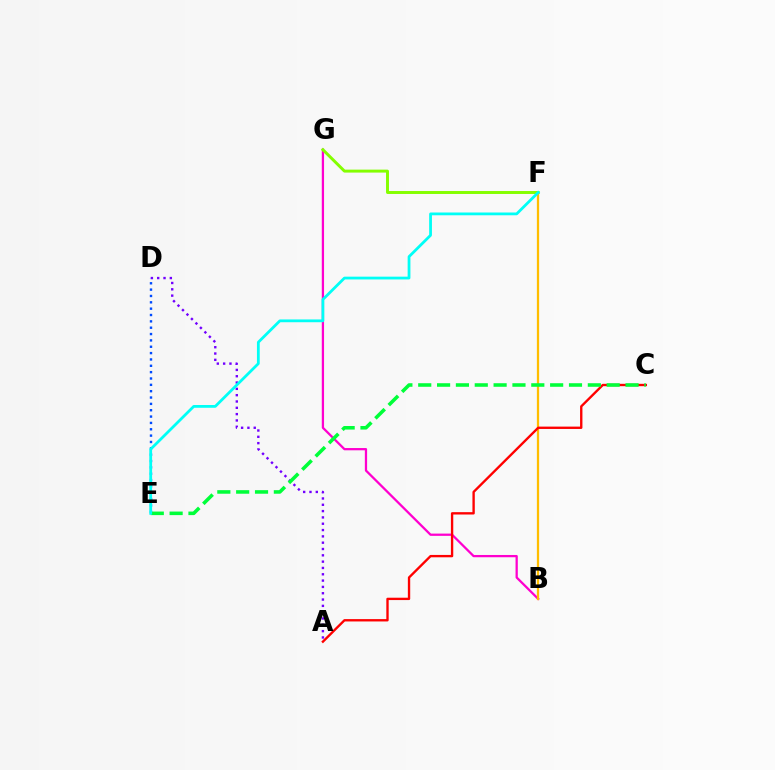{('A', 'D'): [{'color': '#7200ff', 'line_style': 'dotted', 'thickness': 1.72}], ('B', 'G'): [{'color': '#ff00cf', 'line_style': 'solid', 'thickness': 1.63}], ('D', 'E'): [{'color': '#004bff', 'line_style': 'dotted', 'thickness': 1.72}], ('F', 'G'): [{'color': '#84ff00', 'line_style': 'solid', 'thickness': 2.12}], ('B', 'F'): [{'color': '#ffbd00', 'line_style': 'solid', 'thickness': 1.63}], ('A', 'C'): [{'color': '#ff0000', 'line_style': 'solid', 'thickness': 1.7}], ('C', 'E'): [{'color': '#00ff39', 'line_style': 'dashed', 'thickness': 2.56}], ('E', 'F'): [{'color': '#00fff6', 'line_style': 'solid', 'thickness': 2.0}]}